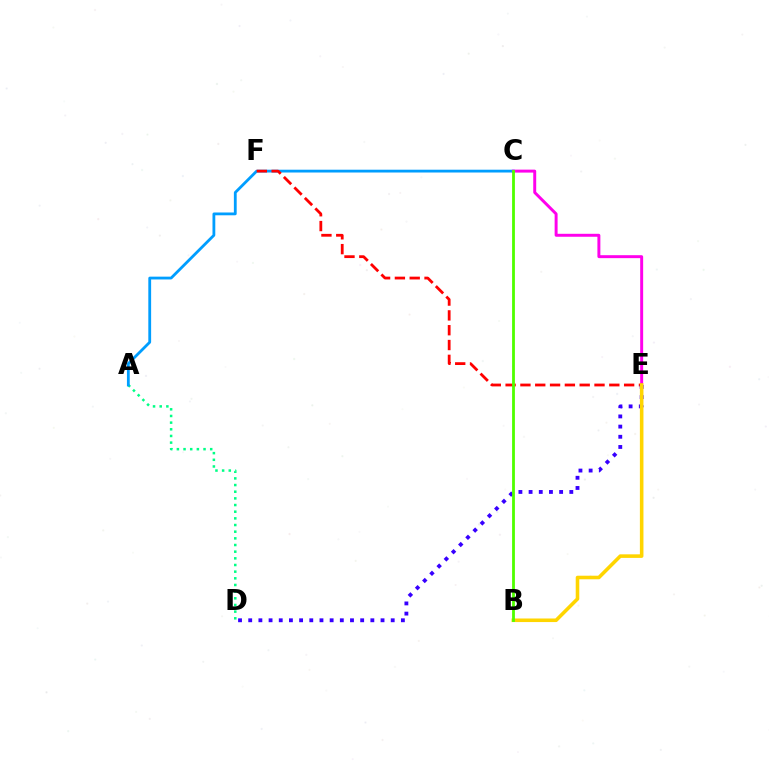{('A', 'D'): [{'color': '#00ff86', 'line_style': 'dotted', 'thickness': 1.81}], ('A', 'C'): [{'color': '#009eff', 'line_style': 'solid', 'thickness': 2.02}], ('C', 'E'): [{'color': '#ff00ed', 'line_style': 'solid', 'thickness': 2.13}], ('E', 'F'): [{'color': '#ff0000', 'line_style': 'dashed', 'thickness': 2.01}], ('D', 'E'): [{'color': '#3700ff', 'line_style': 'dotted', 'thickness': 2.77}], ('B', 'E'): [{'color': '#ffd500', 'line_style': 'solid', 'thickness': 2.57}], ('B', 'C'): [{'color': '#4fff00', 'line_style': 'solid', 'thickness': 2.02}]}